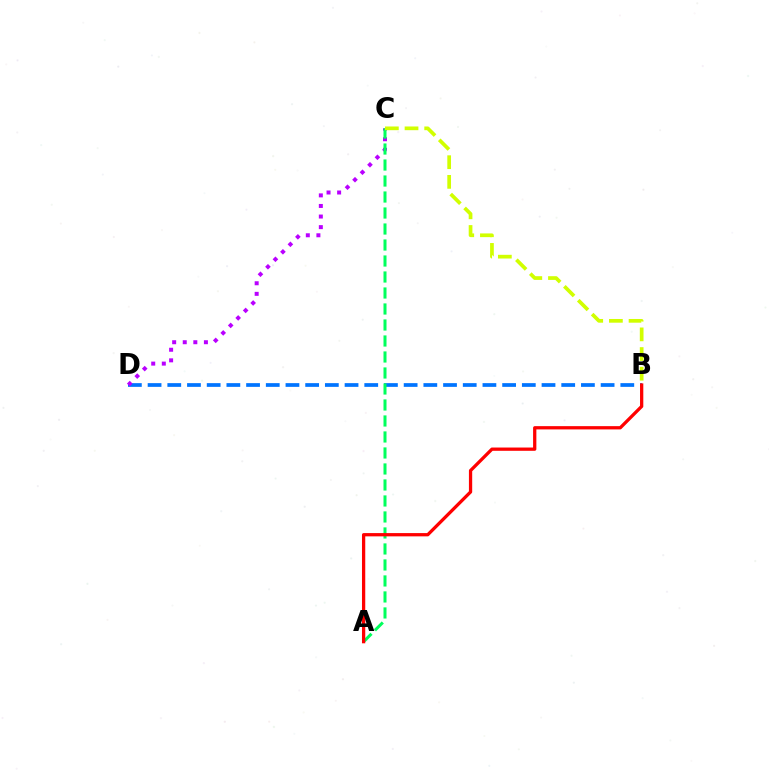{('B', 'D'): [{'color': '#0074ff', 'line_style': 'dashed', 'thickness': 2.68}], ('C', 'D'): [{'color': '#b900ff', 'line_style': 'dotted', 'thickness': 2.88}], ('A', 'C'): [{'color': '#00ff5c', 'line_style': 'dashed', 'thickness': 2.17}], ('B', 'C'): [{'color': '#d1ff00', 'line_style': 'dashed', 'thickness': 2.67}], ('A', 'B'): [{'color': '#ff0000', 'line_style': 'solid', 'thickness': 2.36}]}